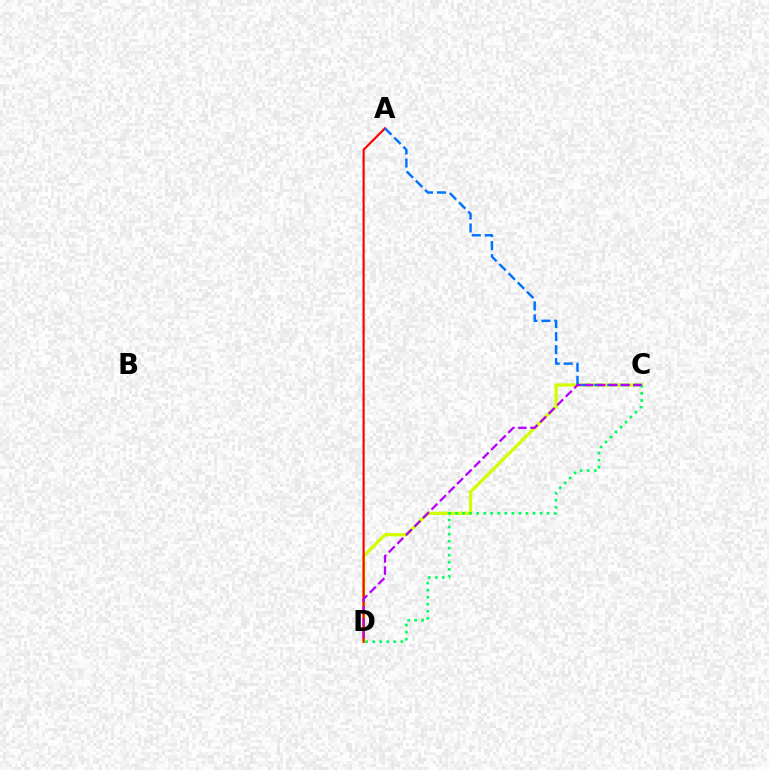{('C', 'D'): [{'color': '#d1ff00', 'line_style': 'solid', 'thickness': 2.32}, {'color': '#00ff5c', 'line_style': 'dotted', 'thickness': 1.91}, {'color': '#b900ff', 'line_style': 'dashed', 'thickness': 1.64}], ('A', 'D'): [{'color': '#ff0000', 'line_style': 'solid', 'thickness': 1.54}], ('A', 'C'): [{'color': '#0074ff', 'line_style': 'dashed', 'thickness': 1.77}]}